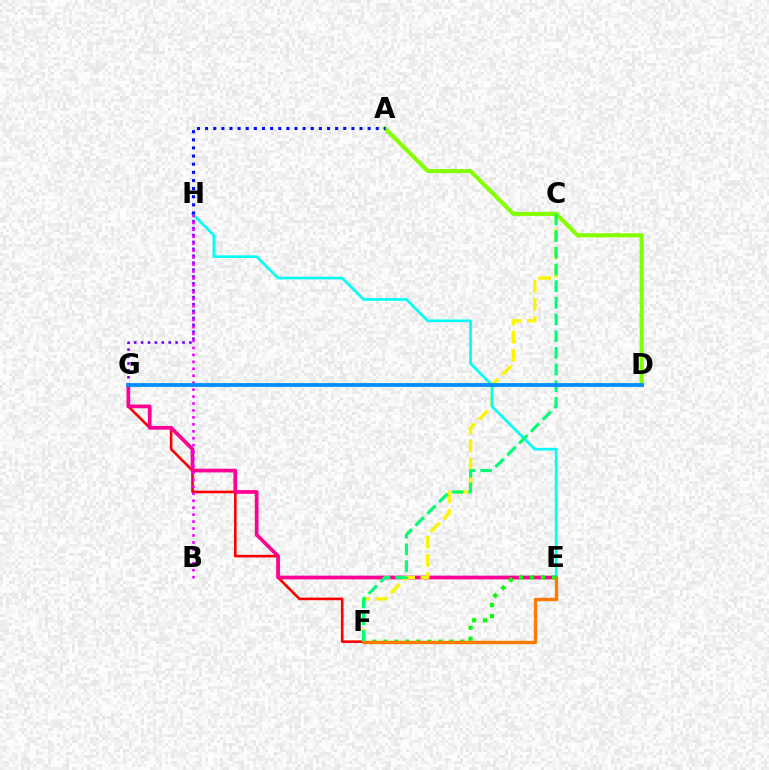{('F', 'G'): [{'color': '#ff0000', 'line_style': 'solid', 'thickness': 1.89}], ('G', 'H'): [{'color': '#7200ff', 'line_style': 'dotted', 'thickness': 1.88}], ('E', 'G'): [{'color': '#ff0094', 'line_style': 'solid', 'thickness': 2.67}], ('C', 'F'): [{'color': '#fcf500', 'line_style': 'dashed', 'thickness': 2.46}, {'color': '#00ff74', 'line_style': 'dashed', 'thickness': 2.27}], ('A', 'D'): [{'color': '#84ff00', 'line_style': 'solid', 'thickness': 2.95}], ('E', 'H'): [{'color': '#00fff6', 'line_style': 'solid', 'thickness': 1.92}], ('E', 'F'): [{'color': '#08ff00', 'line_style': 'dotted', 'thickness': 2.99}, {'color': '#ff7c00', 'line_style': 'solid', 'thickness': 2.44}], ('B', 'H'): [{'color': '#ee00ff', 'line_style': 'dotted', 'thickness': 1.89}], ('D', 'G'): [{'color': '#008cff', 'line_style': 'solid', 'thickness': 2.71}], ('A', 'H'): [{'color': '#0010ff', 'line_style': 'dotted', 'thickness': 2.21}]}